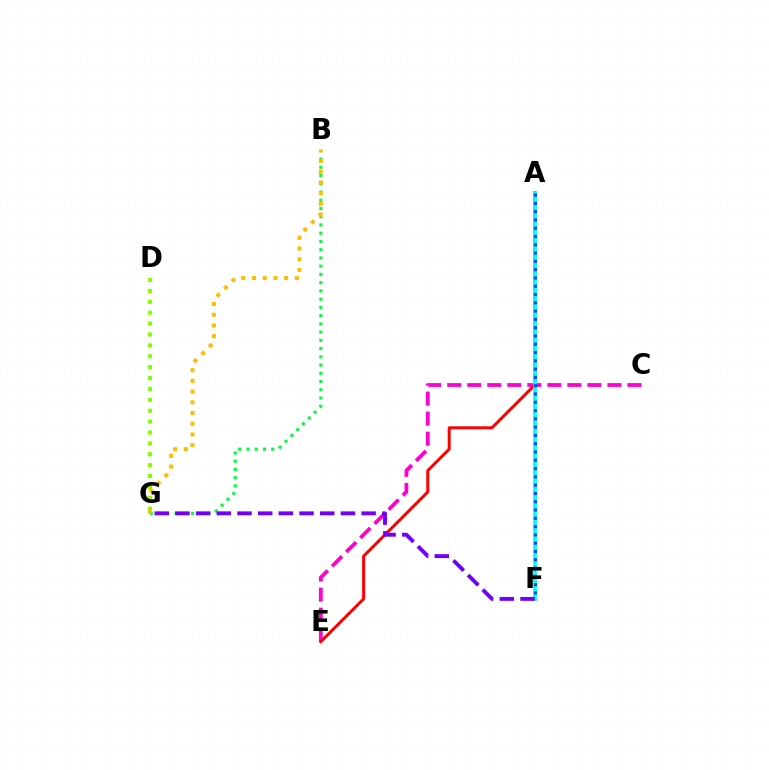{('C', 'E'): [{'color': '#ff00cf', 'line_style': 'dashed', 'thickness': 2.72}], ('B', 'G'): [{'color': '#00ff39', 'line_style': 'dotted', 'thickness': 2.24}, {'color': '#ffbd00', 'line_style': 'dotted', 'thickness': 2.91}], ('A', 'E'): [{'color': '#ff0000', 'line_style': 'solid', 'thickness': 2.15}], ('A', 'F'): [{'color': '#00fff6', 'line_style': 'solid', 'thickness': 2.69}, {'color': '#004bff', 'line_style': 'dotted', 'thickness': 2.25}], ('F', 'G'): [{'color': '#7200ff', 'line_style': 'dashed', 'thickness': 2.81}], ('D', 'G'): [{'color': '#84ff00', 'line_style': 'dotted', 'thickness': 2.96}]}